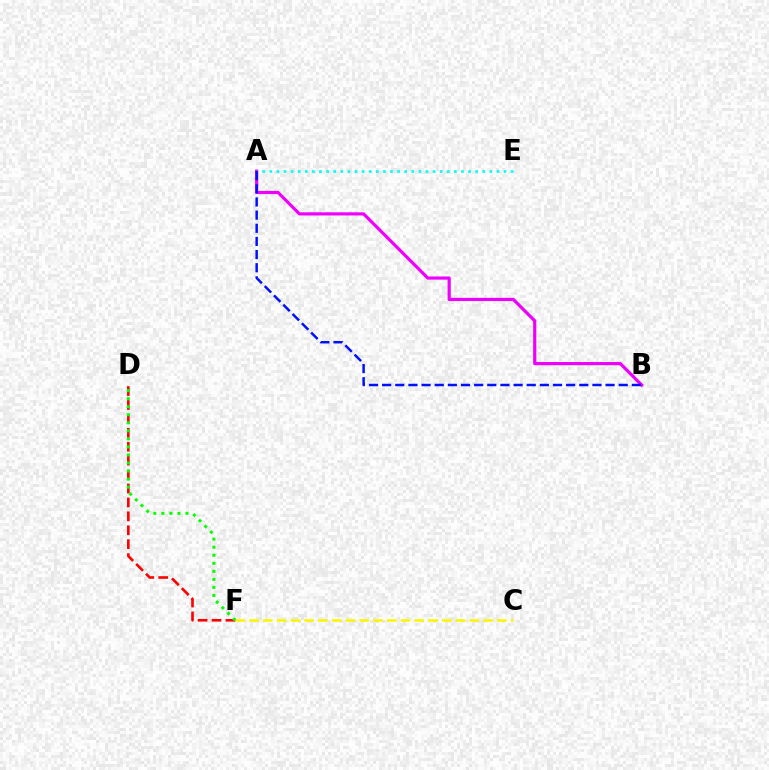{('A', 'B'): [{'color': '#ee00ff', 'line_style': 'solid', 'thickness': 2.29}, {'color': '#0010ff', 'line_style': 'dashed', 'thickness': 1.79}], ('C', 'F'): [{'color': '#fcf500', 'line_style': 'dashed', 'thickness': 1.87}], ('A', 'E'): [{'color': '#00fff6', 'line_style': 'dotted', 'thickness': 1.93}], ('D', 'F'): [{'color': '#ff0000', 'line_style': 'dashed', 'thickness': 1.89}, {'color': '#08ff00', 'line_style': 'dotted', 'thickness': 2.18}]}